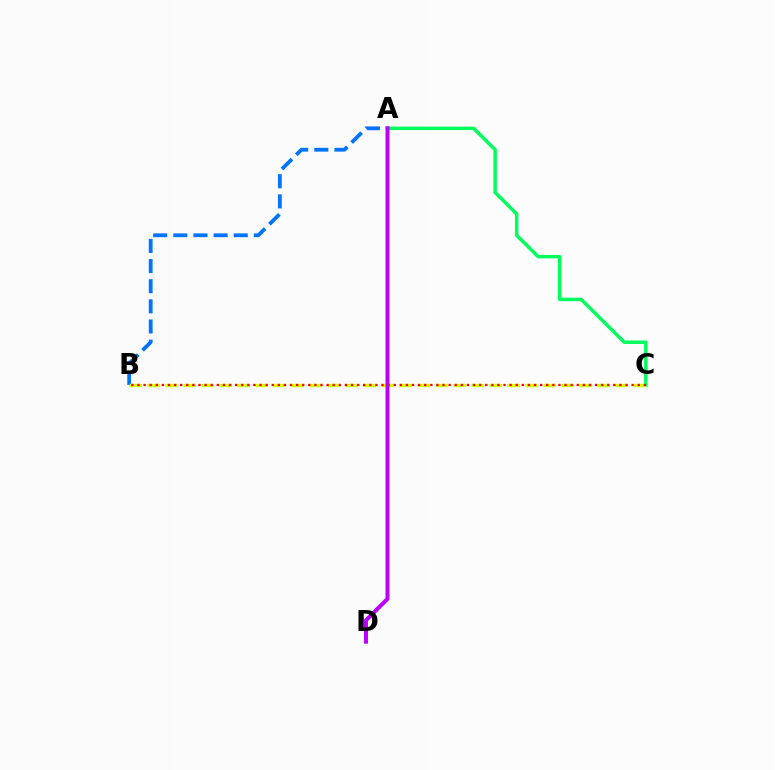{('A', 'C'): [{'color': '#00ff5c', 'line_style': 'solid', 'thickness': 2.49}], ('A', 'B'): [{'color': '#0074ff', 'line_style': 'dashed', 'thickness': 2.74}], ('B', 'C'): [{'color': '#d1ff00', 'line_style': 'dashed', 'thickness': 2.44}, {'color': '#ff0000', 'line_style': 'dotted', 'thickness': 1.66}], ('A', 'D'): [{'color': '#b900ff', 'line_style': 'solid', 'thickness': 2.87}]}